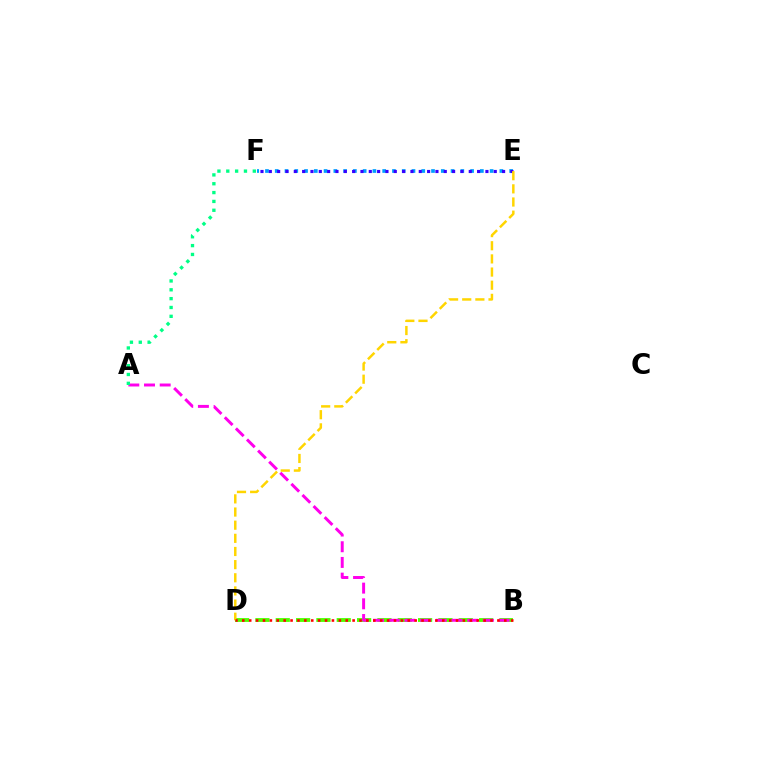{('B', 'D'): [{'color': '#4fff00', 'line_style': 'dashed', 'thickness': 2.76}, {'color': '#ff0000', 'line_style': 'dotted', 'thickness': 1.87}], ('E', 'F'): [{'color': '#009eff', 'line_style': 'dotted', 'thickness': 2.65}, {'color': '#3700ff', 'line_style': 'dotted', 'thickness': 2.26}], ('A', 'B'): [{'color': '#ff00ed', 'line_style': 'dashed', 'thickness': 2.13}], ('A', 'F'): [{'color': '#00ff86', 'line_style': 'dotted', 'thickness': 2.4}], ('D', 'E'): [{'color': '#ffd500', 'line_style': 'dashed', 'thickness': 1.79}]}